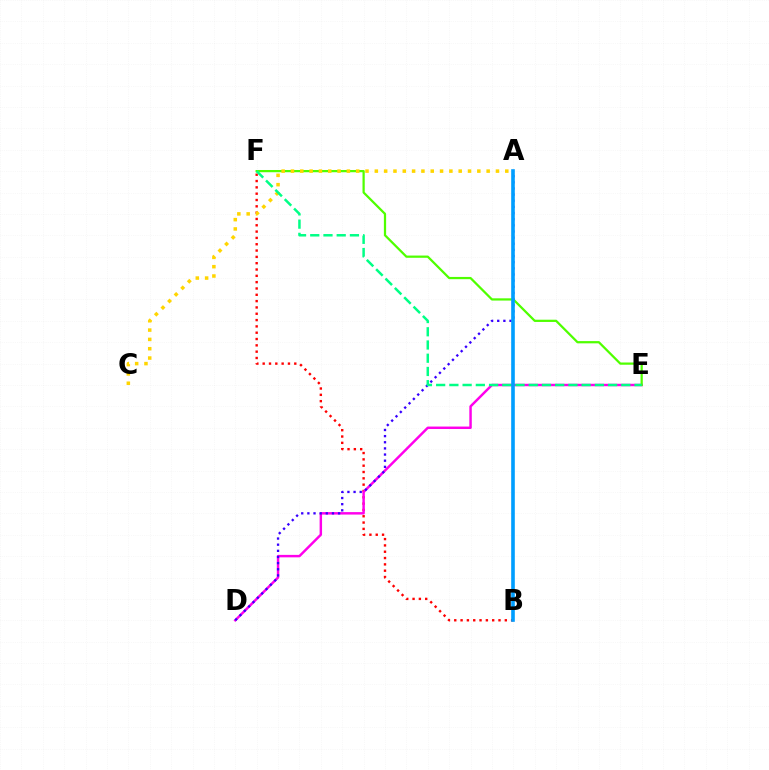{('B', 'F'): [{'color': '#ff0000', 'line_style': 'dotted', 'thickness': 1.72}], ('D', 'E'): [{'color': '#ff00ed', 'line_style': 'solid', 'thickness': 1.77}], ('E', 'F'): [{'color': '#4fff00', 'line_style': 'solid', 'thickness': 1.61}, {'color': '#00ff86', 'line_style': 'dashed', 'thickness': 1.8}], ('A', 'C'): [{'color': '#ffd500', 'line_style': 'dotted', 'thickness': 2.53}], ('A', 'D'): [{'color': '#3700ff', 'line_style': 'dotted', 'thickness': 1.67}], ('A', 'B'): [{'color': '#009eff', 'line_style': 'solid', 'thickness': 2.61}]}